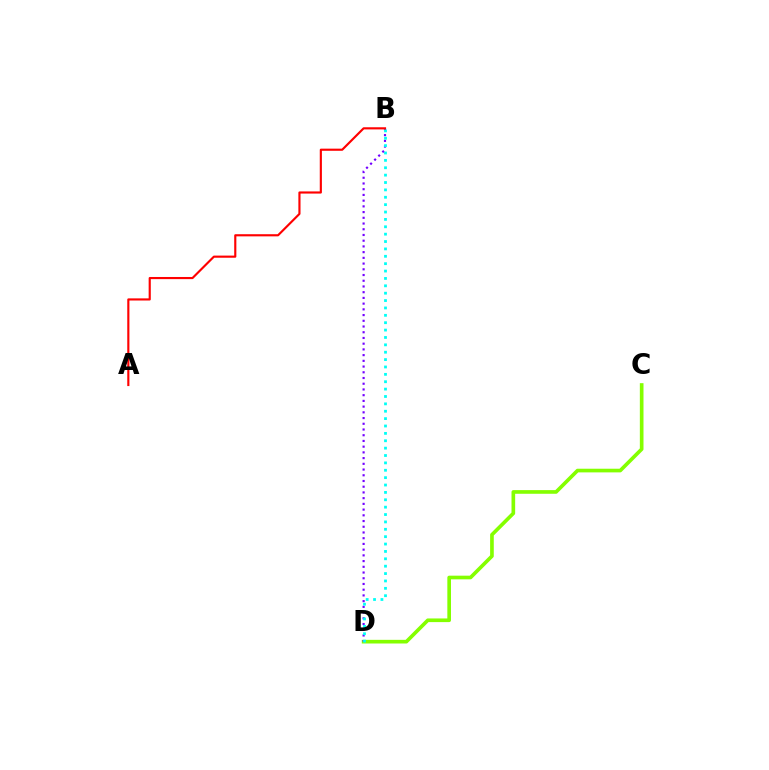{('C', 'D'): [{'color': '#84ff00', 'line_style': 'solid', 'thickness': 2.63}], ('B', 'D'): [{'color': '#7200ff', 'line_style': 'dotted', 'thickness': 1.55}, {'color': '#00fff6', 'line_style': 'dotted', 'thickness': 2.0}], ('A', 'B'): [{'color': '#ff0000', 'line_style': 'solid', 'thickness': 1.54}]}